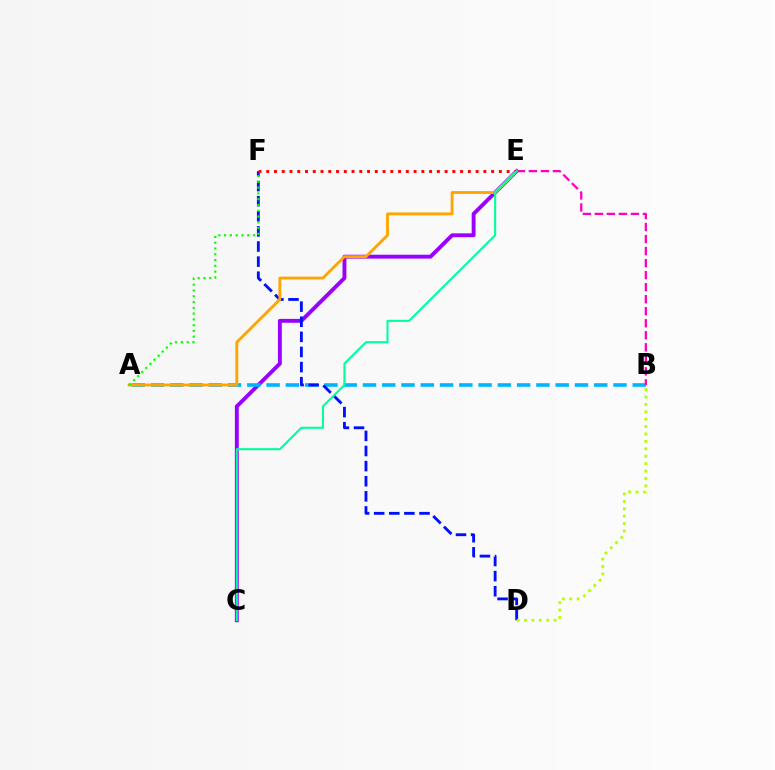{('C', 'E'): [{'color': '#9b00ff', 'line_style': 'solid', 'thickness': 2.79}, {'color': '#00ff9d', 'line_style': 'solid', 'thickness': 1.51}], ('A', 'B'): [{'color': '#00b5ff', 'line_style': 'dashed', 'thickness': 2.62}], ('D', 'F'): [{'color': '#0010ff', 'line_style': 'dashed', 'thickness': 2.05}], ('A', 'E'): [{'color': '#ffa500', 'line_style': 'solid', 'thickness': 2.07}], ('E', 'F'): [{'color': '#ff0000', 'line_style': 'dotted', 'thickness': 2.11}], ('B', 'D'): [{'color': '#b3ff00', 'line_style': 'dotted', 'thickness': 2.01}], ('B', 'E'): [{'color': '#ff00bd', 'line_style': 'dashed', 'thickness': 1.63}], ('A', 'F'): [{'color': '#08ff00', 'line_style': 'dotted', 'thickness': 1.57}]}